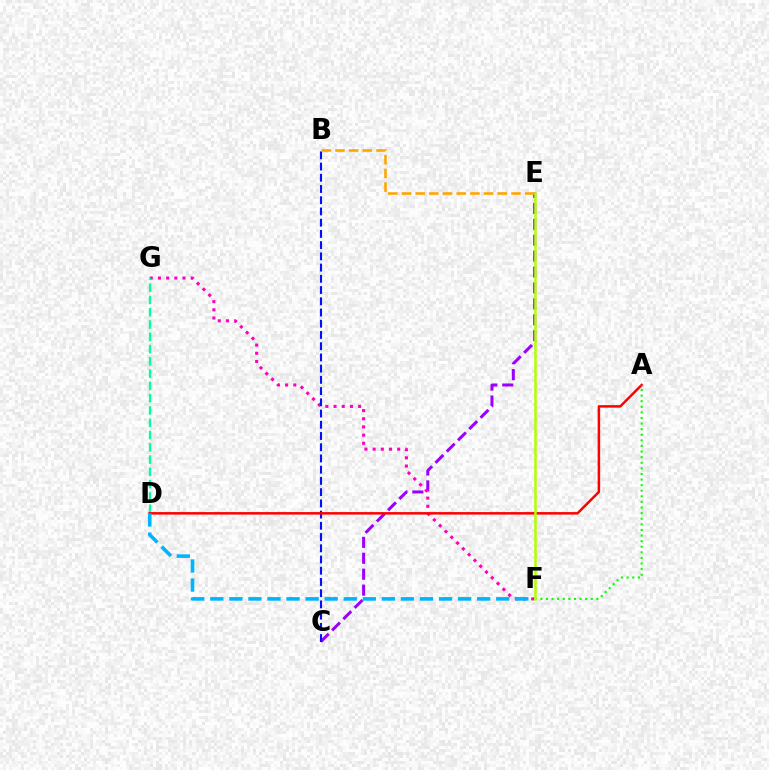{('C', 'E'): [{'color': '#9b00ff', 'line_style': 'dashed', 'thickness': 2.16}], ('F', 'G'): [{'color': '#ff00bd', 'line_style': 'dotted', 'thickness': 2.22}], ('D', 'G'): [{'color': '#00ff9d', 'line_style': 'dashed', 'thickness': 1.67}], ('B', 'C'): [{'color': '#0010ff', 'line_style': 'dashed', 'thickness': 1.53}], ('B', 'E'): [{'color': '#ffa500', 'line_style': 'dashed', 'thickness': 1.86}], ('A', 'D'): [{'color': '#ff0000', 'line_style': 'solid', 'thickness': 1.8}], ('D', 'F'): [{'color': '#00b5ff', 'line_style': 'dashed', 'thickness': 2.59}], ('A', 'F'): [{'color': '#08ff00', 'line_style': 'dotted', 'thickness': 1.52}], ('E', 'F'): [{'color': '#b3ff00', 'line_style': 'solid', 'thickness': 1.81}]}